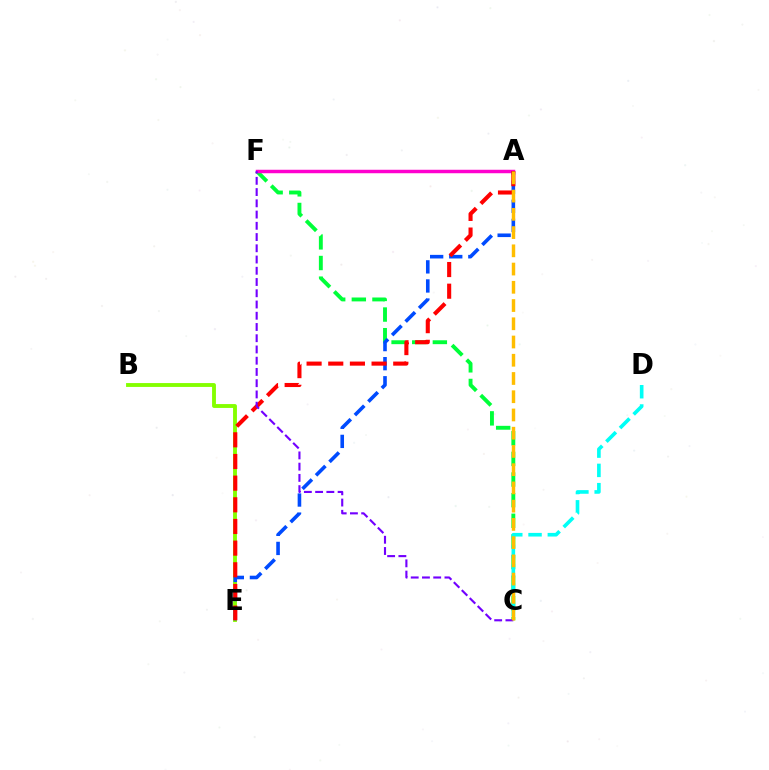{('B', 'E'): [{'color': '#84ff00', 'line_style': 'solid', 'thickness': 2.78}], ('C', 'F'): [{'color': '#00ff39', 'line_style': 'dashed', 'thickness': 2.8}, {'color': '#7200ff', 'line_style': 'dashed', 'thickness': 1.53}], ('C', 'D'): [{'color': '#00fff6', 'line_style': 'dashed', 'thickness': 2.62}], ('A', 'F'): [{'color': '#ff00cf', 'line_style': 'solid', 'thickness': 2.5}], ('A', 'E'): [{'color': '#004bff', 'line_style': 'dashed', 'thickness': 2.59}, {'color': '#ff0000', 'line_style': 'dashed', 'thickness': 2.94}], ('A', 'C'): [{'color': '#ffbd00', 'line_style': 'dashed', 'thickness': 2.48}]}